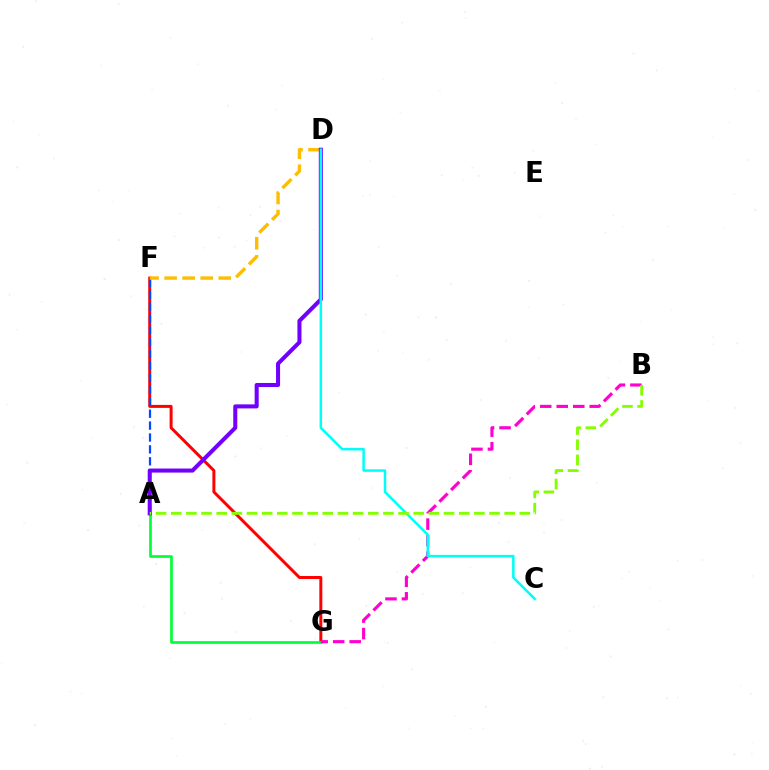{('F', 'G'): [{'color': '#ff0000', 'line_style': 'solid', 'thickness': 2.14}], ('A', 'G'): [{'color': '#00ff39', 'line_style': 'solid', 'thickness': 1.93}], ('A', 'F'): [{'color': '#004bff', 'line_style': 'dashed', 'thickness': 1.62}], ('D', 'F'): [{'color': '#ffbd00', 'line_style': 'dashed', 'thickness': 2.45}], ('A', 'D'): [{'color': '#7200ff', 'line_style': 'solid', 'thickness': 2.91}], ('B', 'G'): [{'color': '#ff00cf', 'line_style': 'dashed', 'thickness': 2.24}], ('C', 'D'): [{'color': '#00fff6', 'line_style': 'solid', 'thickness': 1.81}], ('A', 'B'): [{'color': '#84ff00', 'line_style': 'dashed', 'thickness': 2.06}]}